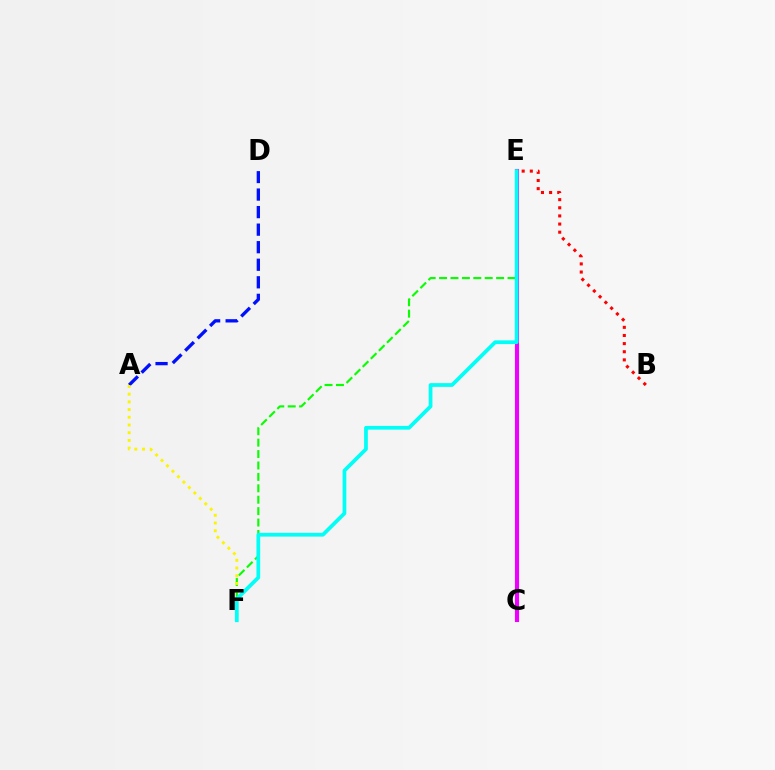{('C', 'E'): [{'color': '#ee00ff', 'line_style': 'solid', 'thickness': 2.95}], ('E', 'F'): [{'color': '#08ff00', 'line_style': 'dashed', 'thickness': 1.55}, {'color': '#00fff6', 'line_style': 'solid', 'thickness': 2.69}], ('A', 'D'): [{'color': '#0010ff', 'line_style': 'dashed', 'thickness': 2.38}], ('A', 'F'): [{'color': '#fcf500', 'line_style': 'dotted', 'thickness': 2.09}], ('B', 'E'): [{'color': '#ff0000', 'line_style': 'dotted', 'thickness': 2.21}]}